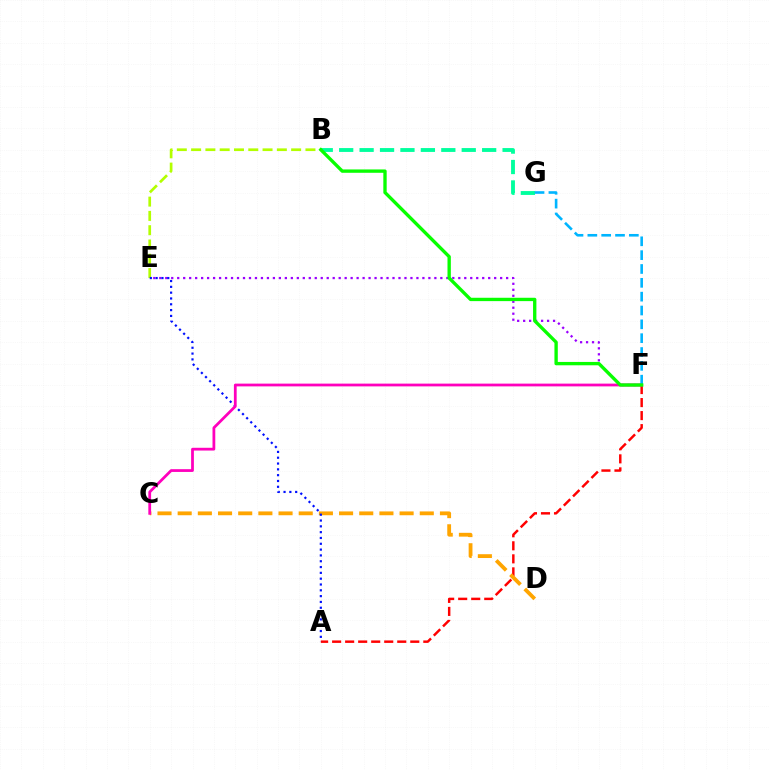{('B', 'E'): [{'color': '#b3ff00', 'line_style': 'dashed', 'thickness': 1.94}], ('E', 'F'): [{'color': '#9b00ff', 'line_style': 'dotted', 'thickness': 1.62}], ('A', 'F'): [{'color': '#ff0000', 'line_style': 'dashed', 'thickness': 1.77}], ('C', 'D'): [{'color': '#ffa500', 'line_style': 'dashed', 'thickness': 2.74}], ('B', 'G'): [{'color': '#00ff9d', 'line_style': 'dashed', 'thickness': 2.77}], ('A', 'E'): [{'color': '#0010ff', 'line_style': 'dotted', 'thickness': 1.58}], ('C', 'F'): [{'color': '#ff00bd', 'line_style': 'solid', 'thickness': 1.99}], ('F', 'G'): [{'color': '#00b5ff', 'line_style': 'dashed', 'thickness': 1.88}], ('B', 'F'): [{'color': '#08ff00', 'line_style': 'solid', 'thickness': 2.41}]}